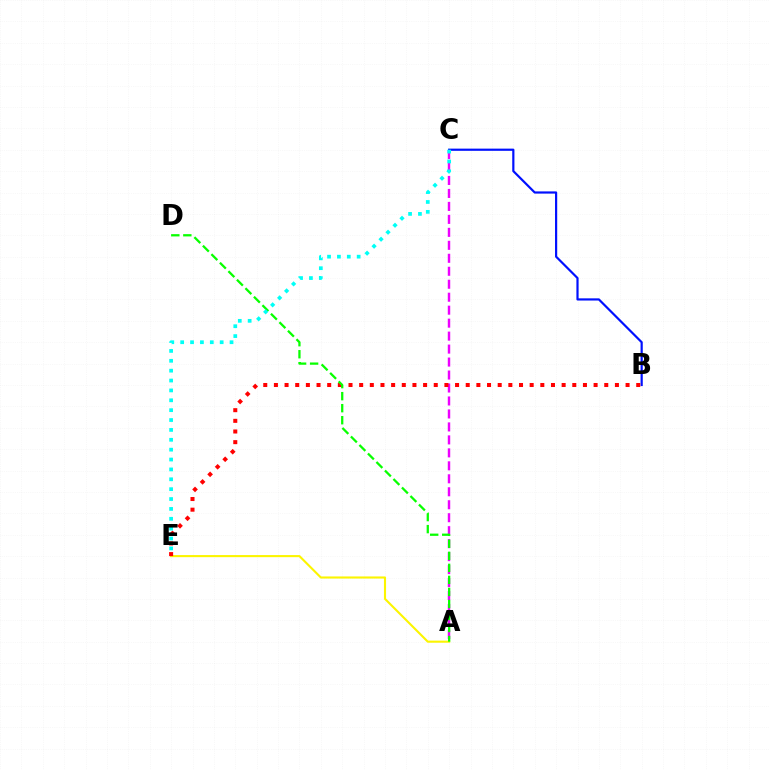{('A', 'C'): [{'color': '#ee00ff', 'line_style': 'dashed', 'thickness': 1.76}], ('A', 'E'): [{'color': '#fcf500', 'line_style': 'solid', 'thickness': 1.52}], ('B', 'C'): [{'color': '#0010ff', 'line_style': 'solid', 'thickness': 1.58}], ('B', 'E'): [{'color': '#ff0000', 'line_style': 'dotted', 'thickness': 2.9}], ('A', 'D'): [{'color': '#08ff00', 'line_style': 'dashed', 'thickness': 1.63}], ('C', 'E'): [{'color': '#00fff6', 'line_style': 'dotted', 'thickness': 2.68}]}